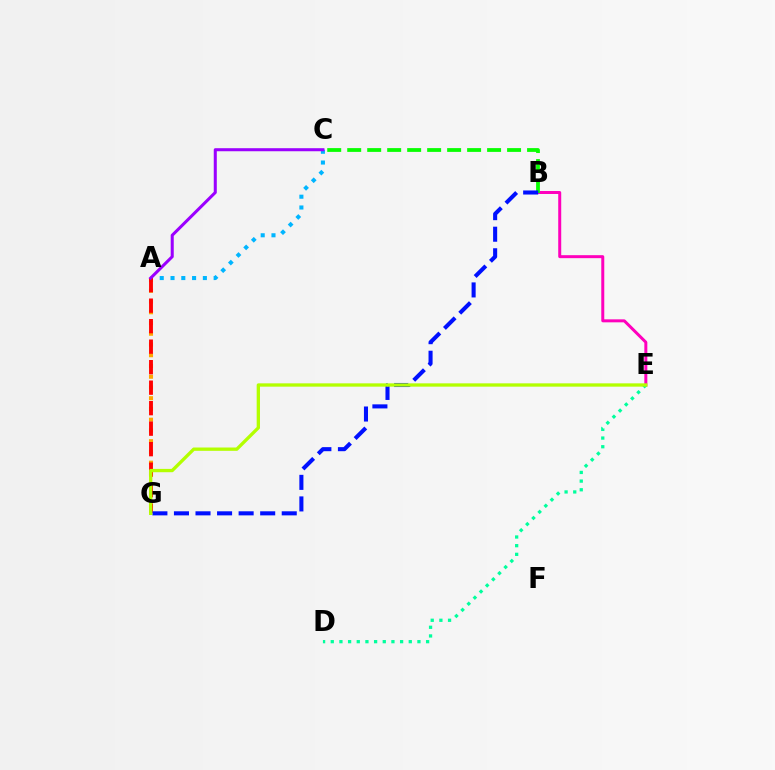{('A', 'C'): [{'color': '#00b5ff', 'line_style': 'dotted', 'thickness': 2.93}, {'color': '#9b00ff', 'line_style': 'solid', 'thickness': 2.19}], ('A', 'G'): [{'color': '#ffa500', 'line_style': 'dotted', 'thickness': 2.92}, {'color': '#ff0000', 'line_style': 'dashed', 'thickness': 2.79}], ('B', 'E'): [{'color': '#ff00bd', 'line_style': 'solid', 'thickness': 2.15}], ('B', 'C'): [{'color': '#08ff00', 'line_style': 'dashed', 'thickness': 2.71}], ('D', 'E'): [{'color': '#00ff9d', 'line_style': 'dotted', 'thickness': 2.35}], ('B', 'G'): [{'color': '#0010ff', 'line_style': 'dashed', 'thickness': 2.93}], ('E', 'G'): [{'color': '#b3ff00', 'line_style': 'solid', 'thickness': 2.39}]}